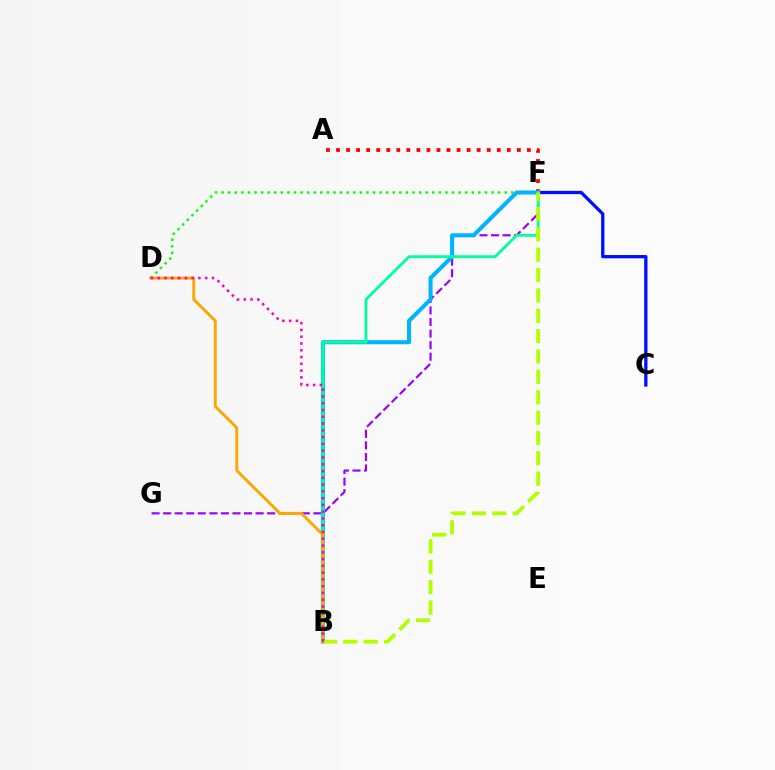{('C', 'F'): [{'color': '#0010ff', 'line_style': 'solid', 'thickness': 2.37}], ('F', 'G'): [{'color': '#9b00ff', 'line_style': 'dashed', 'thickness': 1.57}], ('D', 'F'): [{'color': '#08ff00', 'line_style': 'dotted', 'thickness': 1.79}], ('A', 'F'): [{'color': '#ff0000', 'line_style': 'dotted', 'thickness': 2.73}], ('B', 'F'): [{'color': '#00b5ff', 'line_style': 'solid', 'thickness': 2.92}, {'color': '#00ff9d', 'line_style': 'solid', 'thickness': 2.02}, {'color': '#b3ff00', 'line_style': 'dashed', 'thickness': 2.77}], ('B', 'D'): [{'color': '#ffa500', 'line_style': 'solid', 'thickness': 2.09}, {'color': '#ff00bd', 'line_style': 'dotted', 'thickness': 1.84}]}